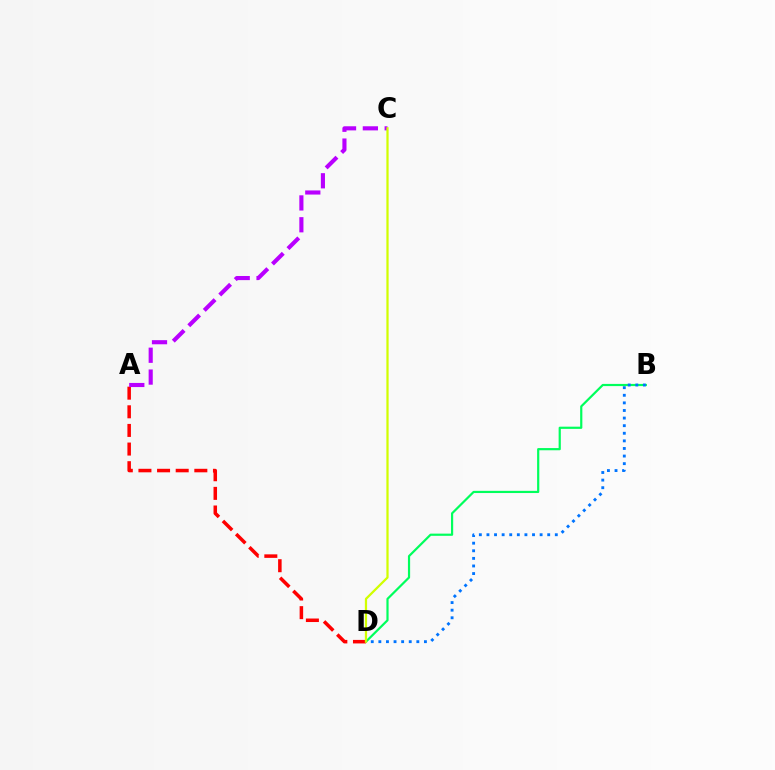{('B', 'D'): [{'color': '#00ff5c', 'line_style': 'solid', 'thickness': 1.58}, {'color': '#0074ff', 'line_style': 'dotted', 'thickness': 2.06}], ('A', 'D'): [{'color': '#ff0000', 'line_style': 'dashed', 'thickness': 2.53}], ('A', 'C'): [{'color': '#b900ff', 'line_style': 'dashed', 'thickness': 2.97}], ('C', 'D'): [{'color': '#d1ff00', 'line_style': 'solid', 'thickness': 1.62}]}